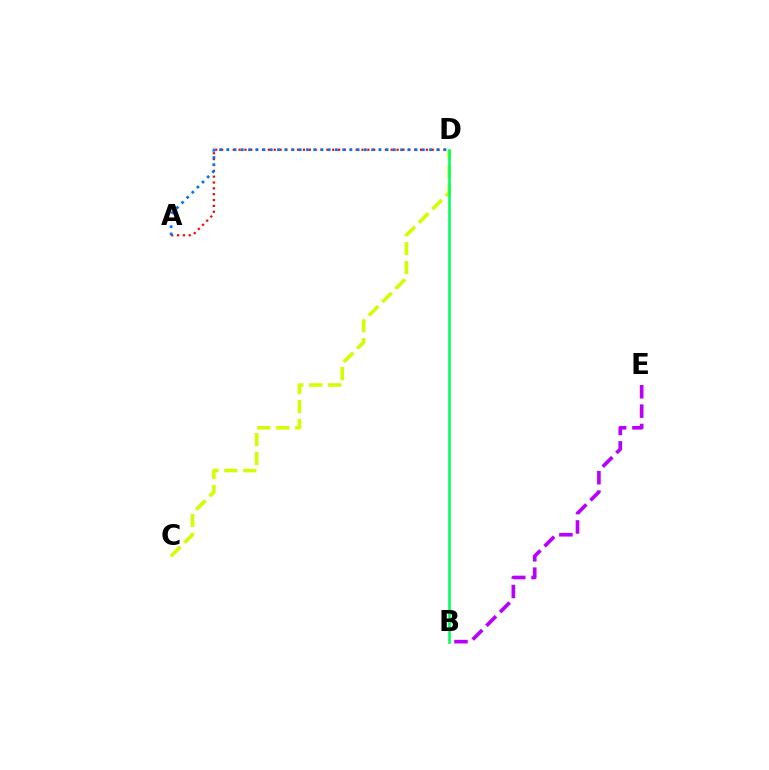{('C', 'D'): [{'color': '#d1ff00', 'line_style': 'dashed', 'thickness': 2.57}], ('A', 'D'): [{'color': '#ff0000', 'line_style': 'dotted', 'thickness': 1.59}, {'color': '#0074ff', 'line_style': 'dotted', 'thickness': 1.97}], ('B', 'D'): [{'color': '#00ff5c', 'line_style': 'solid', 'thickness': 1.86}], ('B', 'E'): [{'color': '#b900ff', 'line_style': 'dashed', 'thickness': 2.63}]}